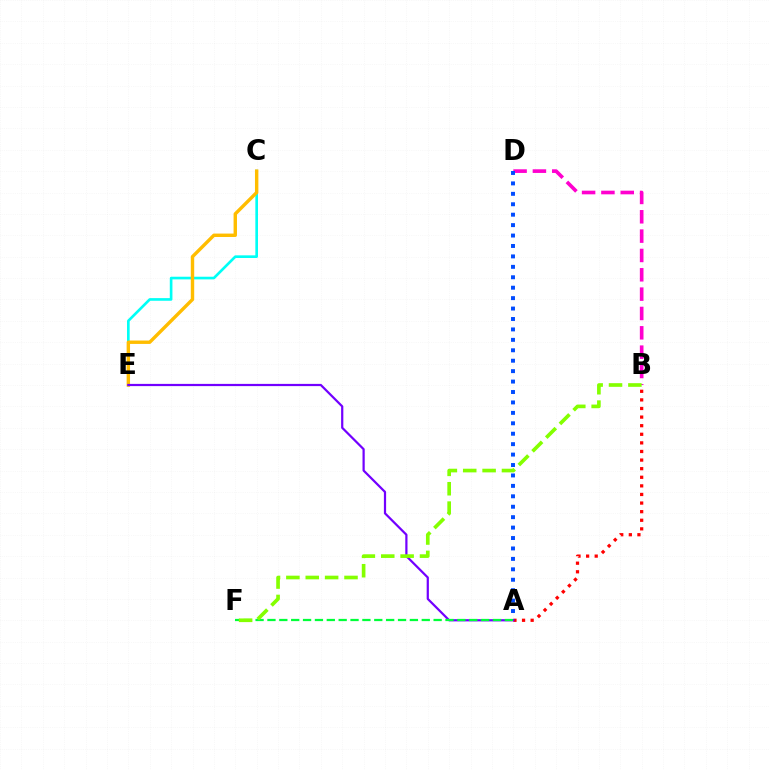{('B', 'D'): [{'color': '#ff00cf', 'line_style': 'dashed', 'thickness': 2.63}], ('C', 'E'): [{'color': '#00fff6', 'line_style': 'solid', 'thickness': 1.91}, {'color': '#ffbd00', 'line_style': 'solid', 'thickness': 2.45}], ('A', 'B'): [{'color': '#ff0000', 'line_style': 'dotted', 'thickness': 2.34}], ('A', 'D'): [{'color': '#004bff', 'line_style': 'dotted', 'thickness': 2.83}], ('A', 'E'): [{'color': '#7200ff', 'line_style': 'solid', 'thickness': 1.6}], ('A', 'F'): [{'color': '#00ff39', 'line_style': 'dashed', 'thickness': 1.61}], ('B', 'F'): [{'color': '#84ff00', 'line_style': 'dashed', 'thickness': 2.63}]}